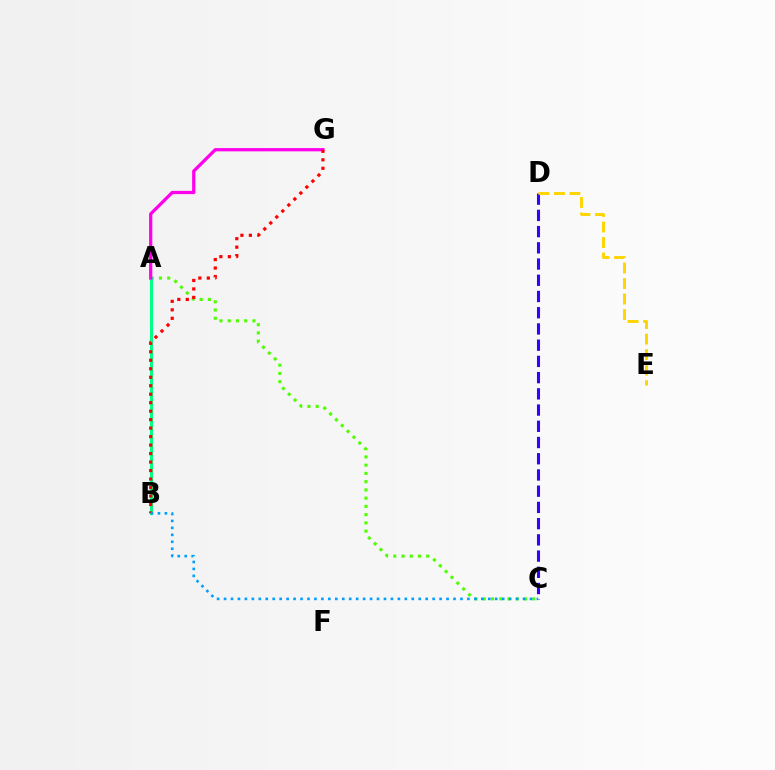{('A', 'C'): [{'color': '#4fff00', 'line_style': 'dotted', 'thickness': 2.24}], ('A', 'B'): [{'color': '#00ff86', 'line_style': 'solid', 'thickness': 2.17}], ('A', 'G'): [{'color': '#ff00ed', 'line_style': 'solid', 'thickness': 2.34}], ('C', 'D'): [{'color': '#3700ff', 'line_style': 'dashed', 'thickness': 2.2}], ('D', 'E'): [{'color': '#ffd500', 'line_style': 'dashed', 'thickness': 2.11}], ('B', 'G'): [{'color': '#ff0000', 'line_style': 'dotted', 'thickness': 2.31}], ('B', 'C'): [{'color': '#009eff', 'line_style': 'dotted', 'thickness': 1.89}]}